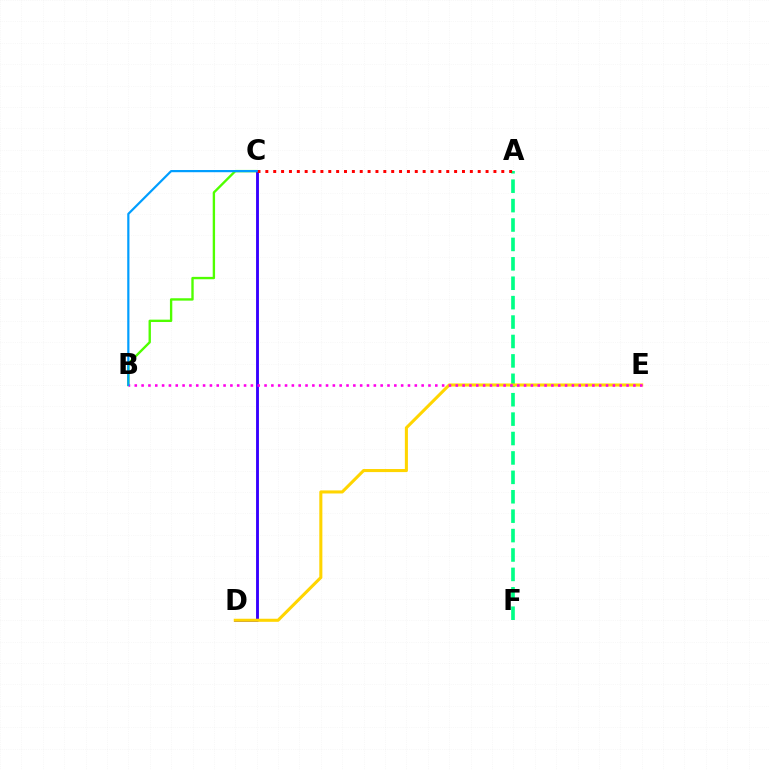{('B', 'C'): [{'color': '#4fff00', 'line_style': 'solid', 'thickness': 1.7}, {'color': '#009eff', 'line_style': 'solid', 'thickness': 1.59}], ('A', 'F'): [{'color': '#00ff86', 'line_style': 'dashed', 'thickness': 2.64}], ('C', 'D'): [{'color': '#3700ff', 'line_style': 'solid', 'thickness': 2.07}], ('A', 'C'): [{'color': '#ff0000', 'line_style': 'dotted', 'thickness': 2.14}], ('D', 'E'): [{'color': '#ffd500', 'line_style': 'solid', 'thickness': 2.21}], ('B', 'E'): [{'color': '#ff00ed', 'line_style': 'dotted', 'thickness': 1.86}]}